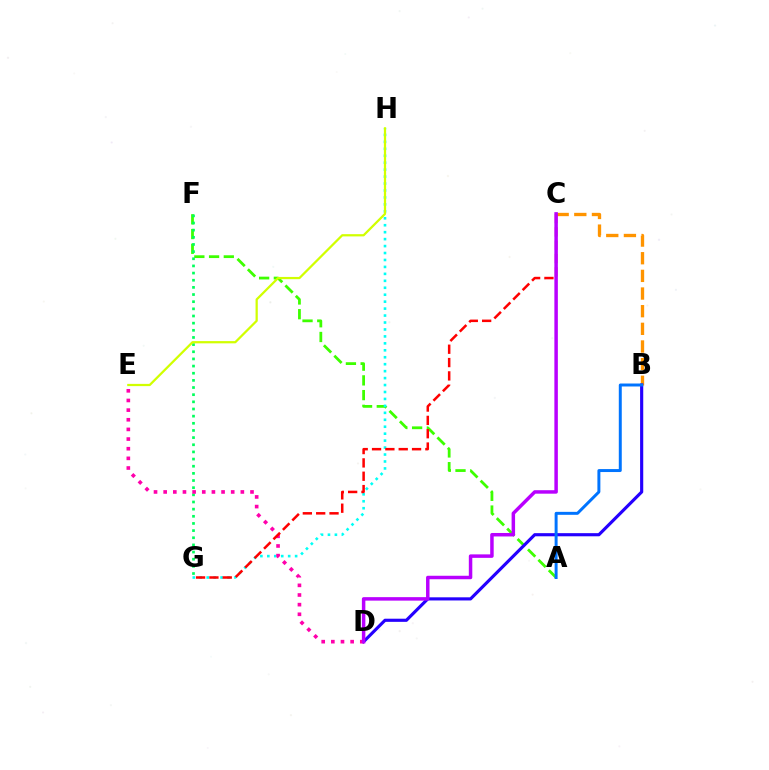{('A', 'F'): [{'color': '#3dff00', 'line_style': 'dashed', 'thickness': 2.0}], ('B', 'C'): [{'color': '#ff9400', 'line_style': 'dashed', 'thickness': 2.4}], ('F', 'G'): [{'color': '#00ff5c', 'line_style': 'dotted', 'thickness': 1.94}], ('G', 'H'): [{'color': '#00fff6', 'line_style': 'dotted', 'thickness': 1.89}], ('B', 'D'): [{'color': '#2500ff', 'line_style': 'solid', 'thickness': 2.26}], ('D', 'E'): [{'color': '#ff00ac', 'line_style': 'dotted', 'thickness': 2.62}], ('A', 'B'): [{'color': '#0074ff', 'line_style': 'solid', 'thickness': 2.14}], ('E', 'H'): [{'color': '#d1ff00', 'line_style': 'solid', 'thickness': 1.62}], ('C', 'G'): [{'color': '#ff0000', 'line_style': 'dashed', 'thickness': 1.81}], ('C', 'D'): [{'color': '#b900ff', 'line_style': 'solid', 'thickness': 2.5}]}